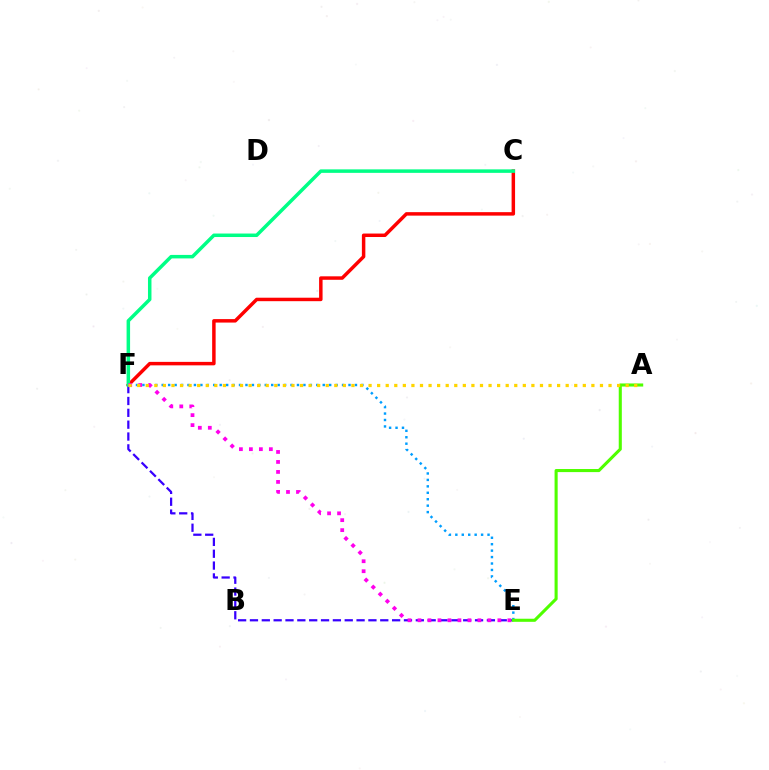{('C', 'F'): [{'color': '#ff0000', 'line_style': 'solid', 'thickness': 2.5}, {'color': '#00ff86', 'line_style': 'solid', 'thickness': 2.52}], ('E', 'F'): [{'color': '#009eff', 'line_style': 'dotted', 'thickness': 1.75}, {'color': '#3700ff', 'line_style': 'dashed', 'thickness': 1.61}, {'color': '#ff00ed', 'line_style': 'dotted', 'thickness': 2.71}], ('A', 'E'): [{'color': '#4fff00', 'line_style': 'solid', 'thickness': 2.22}], ('A', 'F'): [{'color': '#ffd500', 'line_style': 'dotted', 'thickness': 2.33}]}